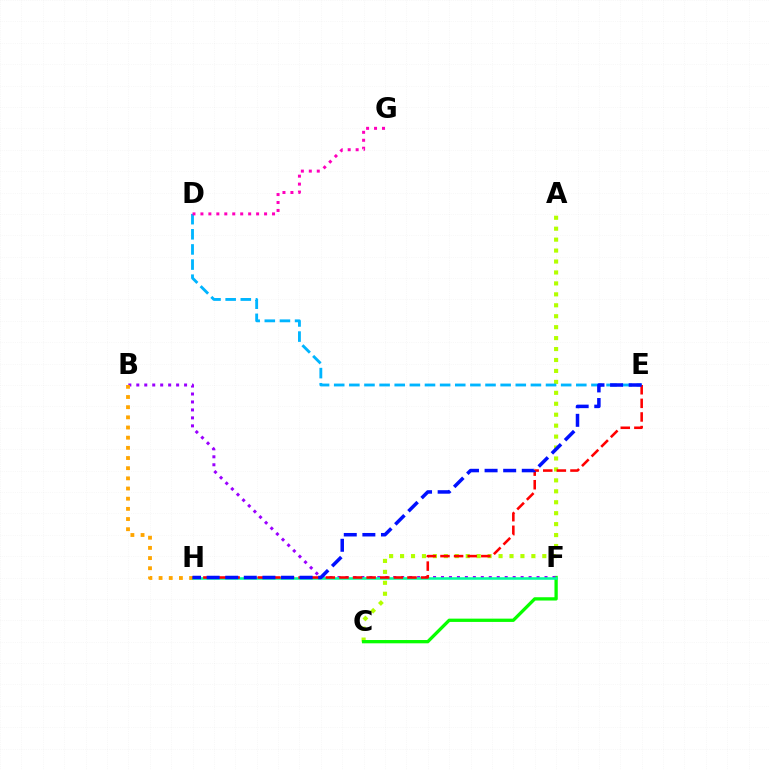{('A', 'C'): [{'color': '#b3ff00', 'line_style': 'dotted', 'thickness': 2.97}], ('C', 'F'): [{'color': '#08ff00', 'line_style': 'solid', 'thickness': 2.37}], ('B', 'F'): [{'color': '#9b00ff', 'line_style': 'dotted', 'thickness': 2.16}], ('D', 'E'): [{'color': '#00b5ff', 'line_style': 'dashed', 'thickness': 2.06}], ('B', 'H'): [{'color': '#ffa500', 'line_style': 'dotted', 'thickness': 2.76}], ('F', 'H'): [{'color': '#00ff9d', 'line_style': 'solid', 'thickness': 1.83}], ('E', 'H'): [{'color': '#ff0000', 'line_style': 'dashed', 'thickness': 1.85}, {'color': '#0010ff', 'line_style': 'dashed', 'thickness': 2.53}], ('D', 'G'): [{'color': '#ff00bd', 'line_style': 'dotted', 'thickness': 2.16}]}